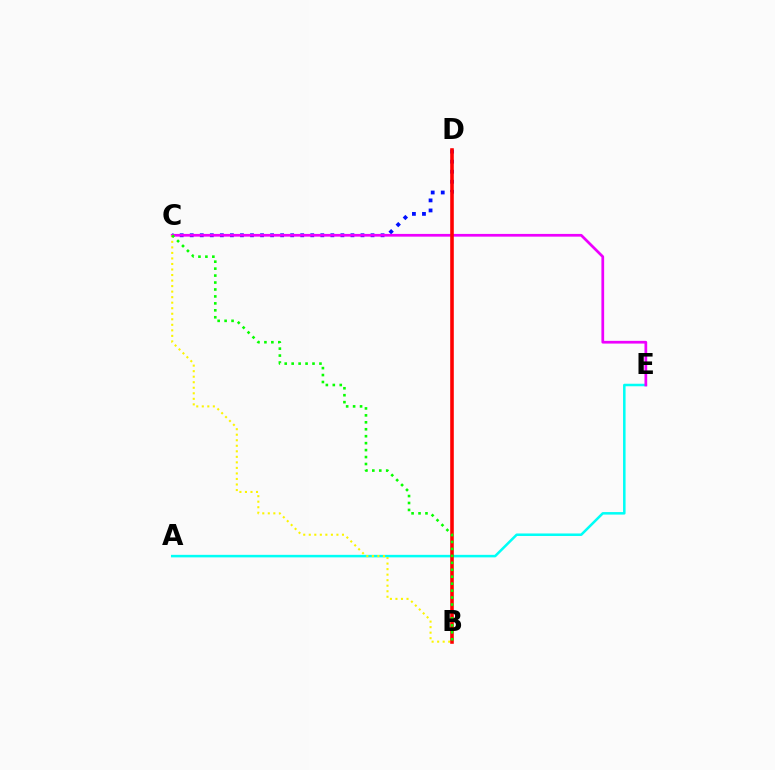{('A', 'E'): [{'color': '#00fff6', 'line_style': 'solid', 'thickness': 1.82}], ('C', 'D'): [{'color': '#0010ff', 'line_style': 'dotted', 'thickness': 2.73}], ('C', 'E'): [{'color': '#ee00ff', 'line_style': 'solid', 'thickness': 1.96}], ('B', 'C'): [{'color': '#fcf500', 'line_style': 'dotted', 'thickness': 1.5}, {'color': '#08ff00', 'line_style': 'dotted', 'thickness': 1.89}], ('B', 'D'): [{'color': '#ff0000', 'line_style': 'solid', 'thickness': 2.58}]}